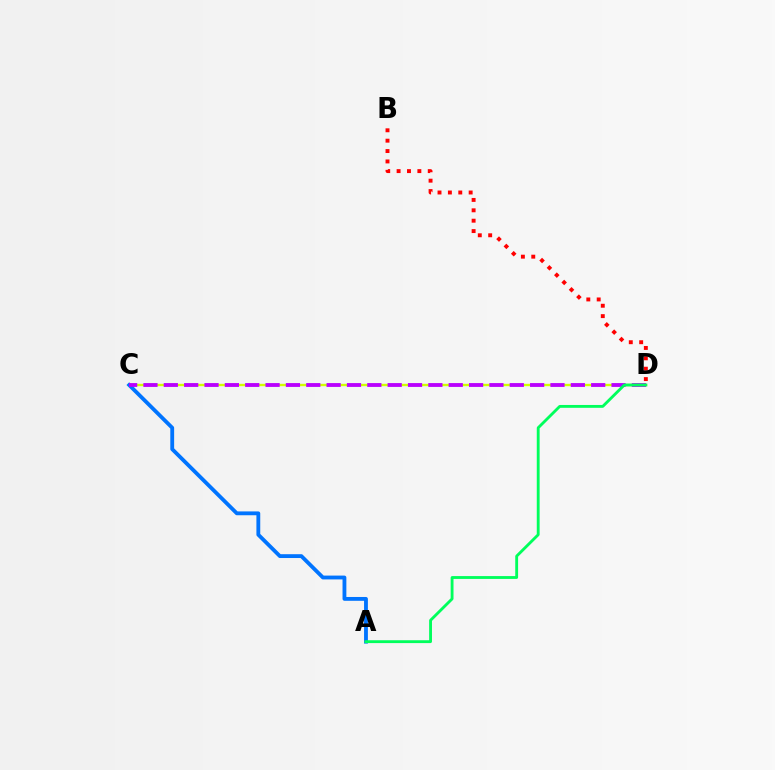{('C', 'D'): [{'color': '#d1ff00', 'line_style': 'solid', 'thickness': 1.7}, {'color': '#b900ff', 'line_style': 'dashed', 'thickness': 2.76}], ('A', 'C'): [{'color': '#0074ff', 'line_style': 'solid', 'thickness': 2.76}], ('B', 'D'): [{'color': '#ff0000', 'line_style': 'dotted', 'thickness': 2.82}], ('A', 'D'): [{'color': '#00ff5c', 'line_style': 'solid', 'thickness': 2.05}]}